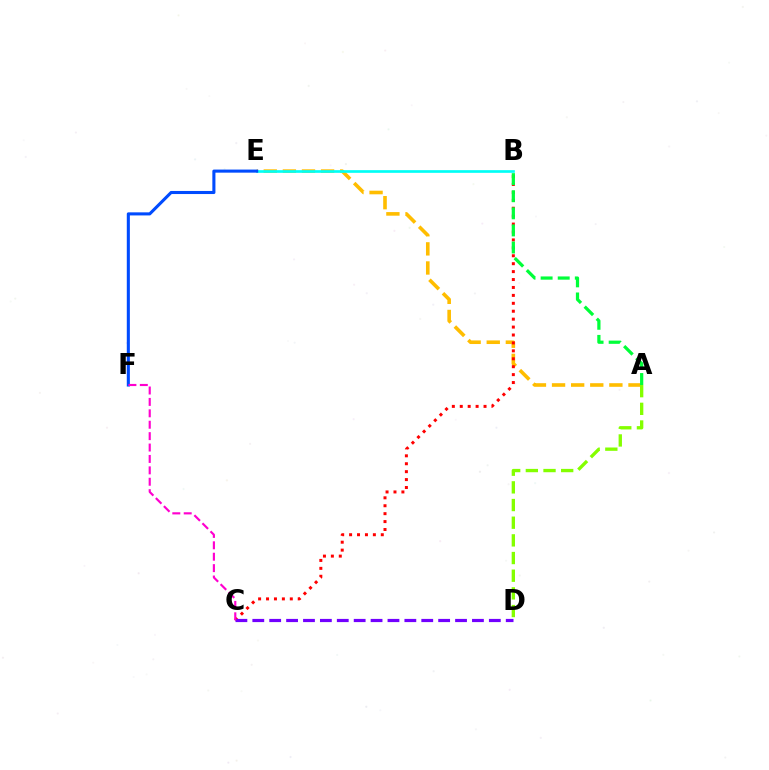{('A', 'E'): [{'color': '#ffbd00', 'line_style': 'dashed', 'thickness': 2.6}], ('B', 'E'): [{'color': '#00fff6', 'line_style': 'solid', 'thickness': 1.92}], ('A', 'D'): [{'color': '#84ff00', 'line_style': 'dashed', 'thickness': 2.4}], ('B', 'C'): [{'color': '#ff0000', 'line_style': 'dotted', 'thickness': 2.15}], ('C', 'D'): [{'color': '#7200ff', 'line_style': 'dashed', 'thickness': 2.3}], ('E', 'F'): [{'color': '#004bff', 'line_style': 'solid', 'thickness': 2.22}], ('A', 'B'): [{'color': '#00ff39', 'line_style': 'dashed', 'thickness': 2.32}], ('C', 'F'): [{'color': '#ff00cf', 'line_style': 'dashed', 'thickness': 1.55}]}